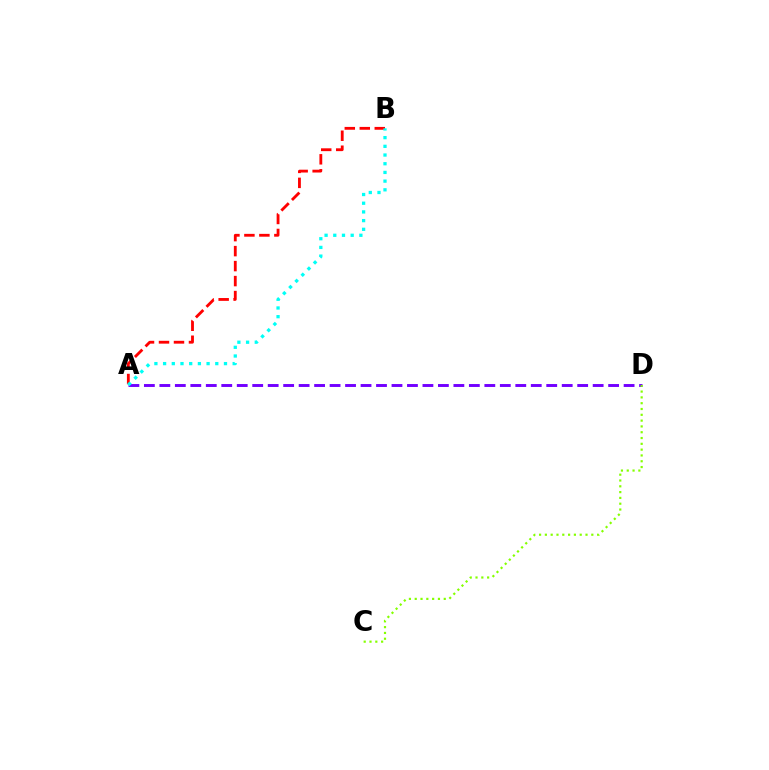{('A', 'D'): [{'color': '#7200ff', 'line_style': 'dashed', 'thickness': 2.1}], ('A', 'B'): [{'color': '#ff0000', 'line_style': 'dashed', 'thickness': 2.04}, {'color': '#00fff6', 'line_style': 'dotted', 'thickness': 2.36}], ('C', 'D'): [{'color': '#84ff00', 'line_style': 'dotted', 'thickness': 1.58}]}